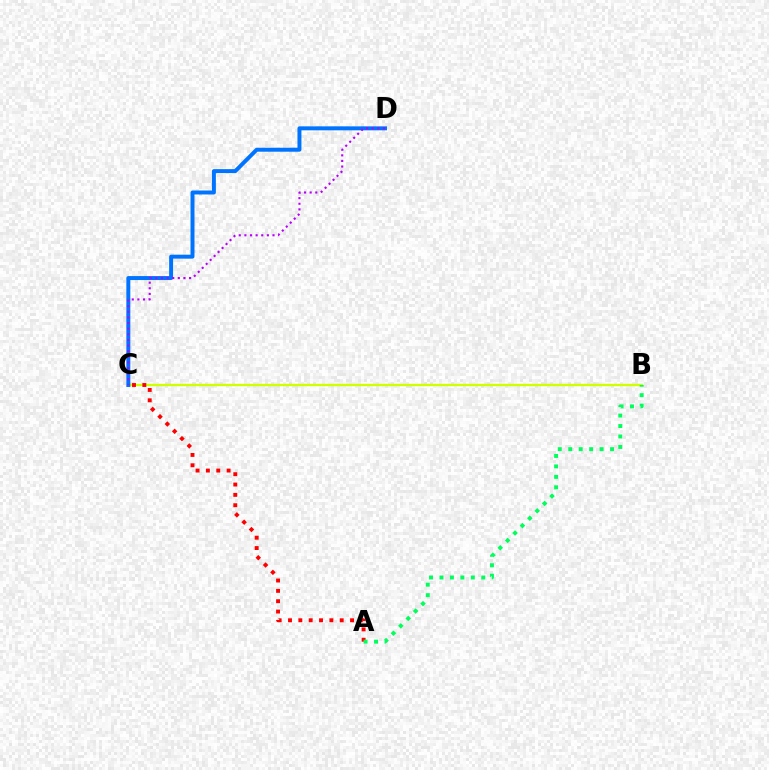{('B', 'C'): [{'color': '#d1ff00', 'line_style': 'solid', 'thickness': 1.66}], ('C', 'D'): [{'color': '#0074ff', 'line_style': 'solid', 'thickness': 2.86}, {'color': '#b900ff', 'line_style': 'dotted', 'thickness': 1.53}], ('A', 'C'): [{'color': '#ff0000', 'line_style': 'dotted', 'thickness': 2.81}], ('A', 'B'): [{'color': '#00ff5c', 'line_style': 'dotted', 'thickness': 2.84}]}